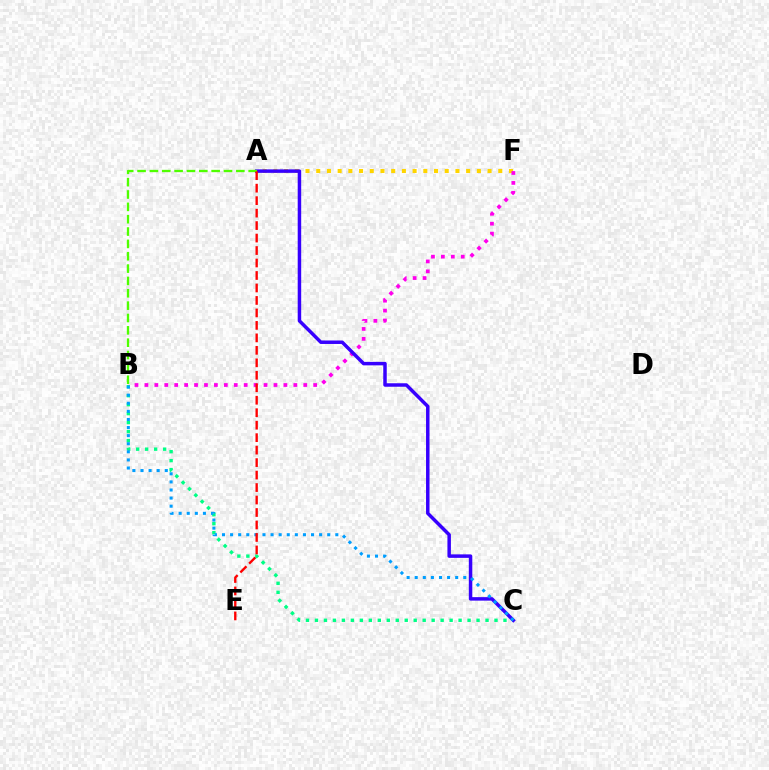{('B', 'C'): [{'color': '#00ff86', 'line_style': 'dotted', 'thickness': 2.44}, {'color': '#009eff', 'line_style': 'dotted', 'thickness': 2.2}], ('A', 'F'): [{'color': '#ffd500', 'line_style': 'dotted', 'thickness': 2.91}], ('B', 'F'): [{'color': '#ff00ed', 'line_style': 'dotted', 'thickness': 2.7}], ('A', 'C'): [{'color': '#3700ff', 'line_style': 'solid', 'thickness': 2.51}], ('A', 'B'): [{'color': '#4fff00', 'line_style': 'dashed', 'thickness': 1.68}], ('A', 'E'): [{'color': '#ff0000', 'line_style': 'dashed', 'thickness': 1.69}]}